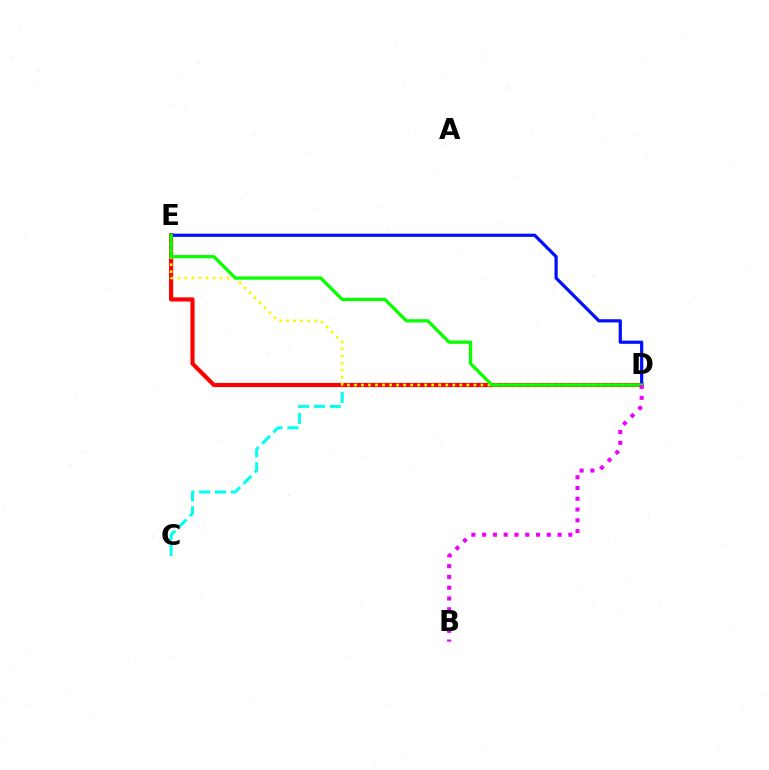{('C', 'D'): [{'color': '#00fff6', 'line_style': 'dashed', 'thickness': 2.16}], ('D', 'E'): [{'color': '#ff0000', 'line_style': 'solid', 'thickness': 3.0}, {'color': '#0010ff', 'line_style': 'solid', 'thickness': 2.31}, {'color': '#fcf500', 'line_style': 'dotted', 'thickness': 1.91}, {'color': '#08ff00', 'line_style': 'solid', 'thickness': 2.35}], ('B', 'D'): [{'color': '#ee00ff', 'line_style': 'dotted', 'thickness': 2.93}]}